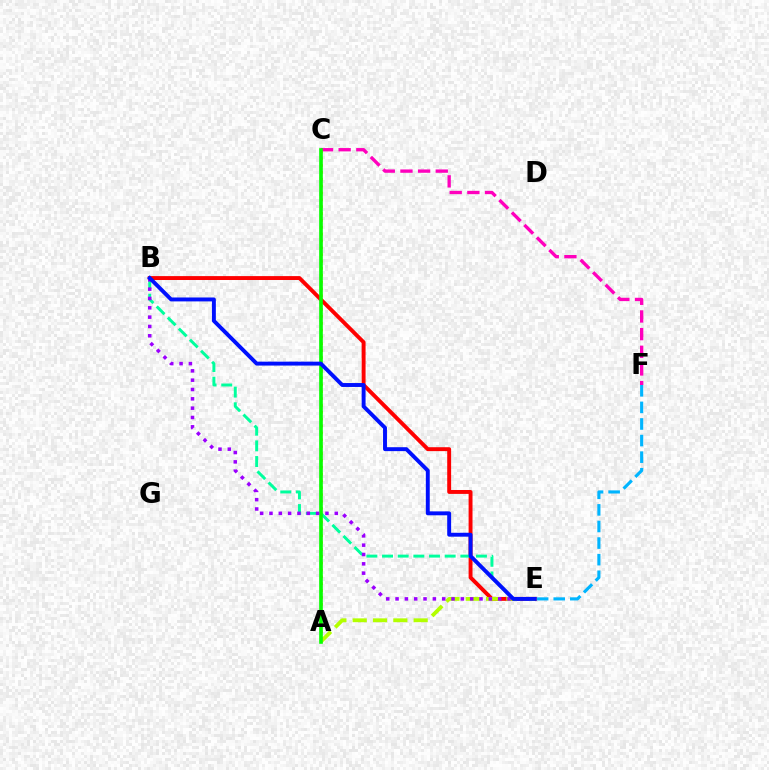{('C', 'F'): [{'color': '#ff00bd', 'line_style': 'dashed', 'thickness': 2.4}], ('A', 'C'): [{'color': '#ffa500', 'line_style': 'dotted', 'thickness': 1.86}, {'color': '#08ff00', 'line_style': 'solid', 'thickness': 2.63}], ('B', 'E'): [{'color': '#ff0000', 'line_style': 'solid', 'thickness': 2.81}, {'color': '#00ff9d', 'line_style': 'dashed', 'thickness': 2.13}, {'color': '#9b00ff', 'line_style': 'dotted', 'thickness': 2.53}, {'color': '#0010ff', 'line_style': 'solid', 'thickness': 2.82}], ('A', 'E'): [{'color': '#b3ff00', 'line_style': 'dashed', 'thickness': 2.76}], ('E', 'F'): [{'color': '#00b5ff', 'line_style': 'dashed', 'thickness': 2.25}]}